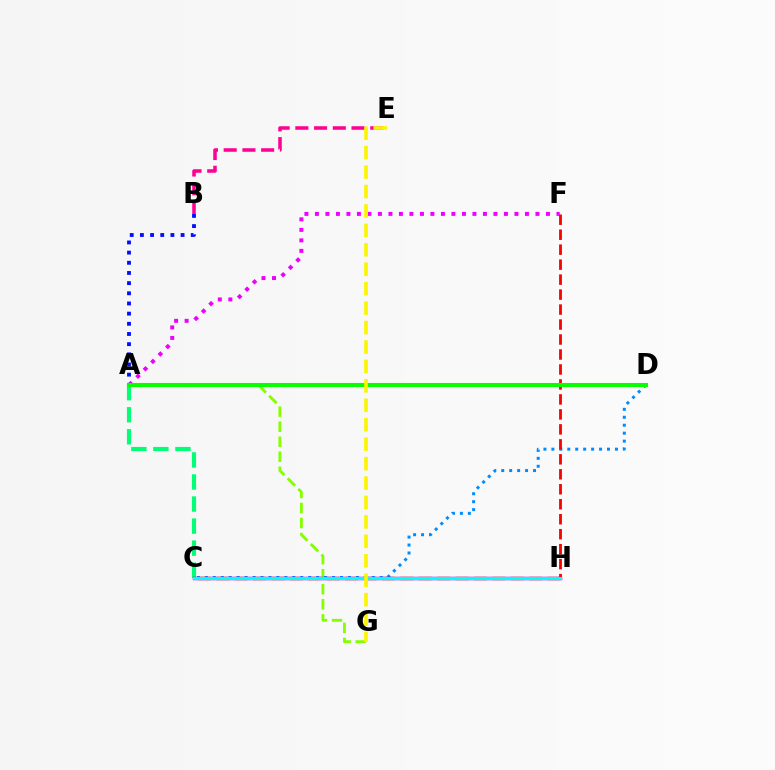{('A', 'G'): [{'color': '#84ff00', 'line_style': 'dashed', 'thickness': 2.04}], ('A', 'F'): [{'color': '#ee00ff', 'line_style': 'dotted', 'thickness': 2.85}], ('C', 'H'): [{'color': '#ff7c00', 'line_style': 'dashed', 'thickness': 2.5}, {'color': '#7200ff', 'line_style': 'solid', 'thickness': 2.46}, {'color': '#00fff6', 'line_style': 'solid', 'thickness': 2.14}], ('A', 'C'): [{'color': '#00ff74', 'line_style': 'dashed', 'thickness': 2.99}], ('B', 'E'): [{'color': '#ff0094', 'line_style': 'dashed', 'thickness': 2.54}], ('A', 'B'): [{'color': '#0010ff', 'line_style': 'dotted', 'thickness': 2.76}], ('C', 'D'): [{'color': '#008cff', 'line_style': 'dotted', 'thickness': 2.16}], ('F', 'H'): [{'color': '#ff0000', 'line_style': 'dashed', 'thickness': 2.03}], ('A', 'D'): [{'color': '#08ff00', 'line_style': 'solid', 'thickness': 2.94}], ('E', 'G'): [{'color': '#fcf500', 'line_style': 'dashed', 'thickness': 2.64}]}